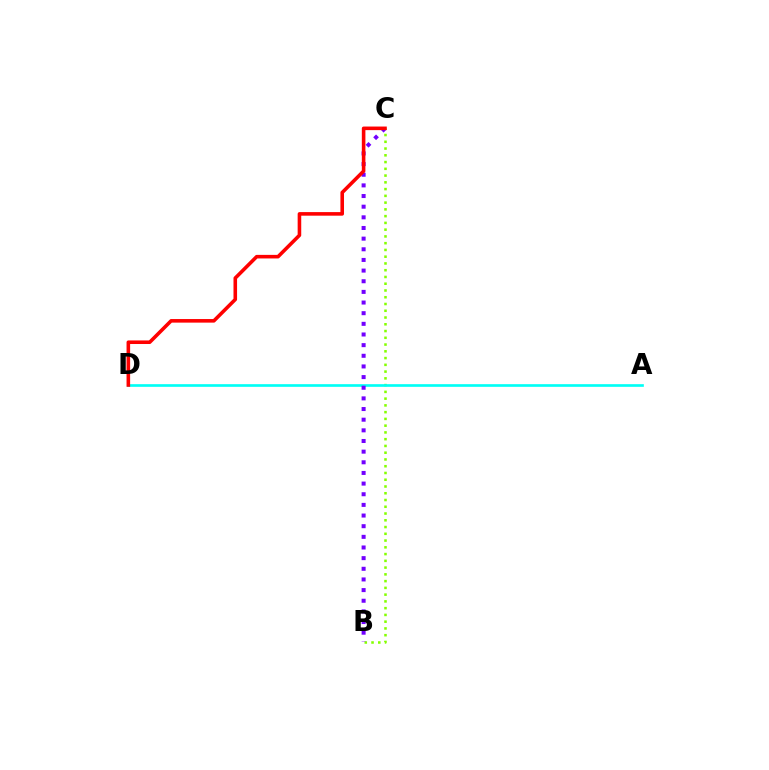{('B', 'C'): [{'color': '#84ff00', 'line_style': 'dotted', 'thickness': 1.84}, {'color': '#7200ff', 'line_style': 'dotted', 'thickness': 2.89}], ('A', 'D'): [{'color': '#00fff6', 'line_style': 'solid', 'thickness': 1.92}], ('C', 'D'): [{'color': '#ff0000', 'line_style': 'solid', 'thickness': 2.58}]}